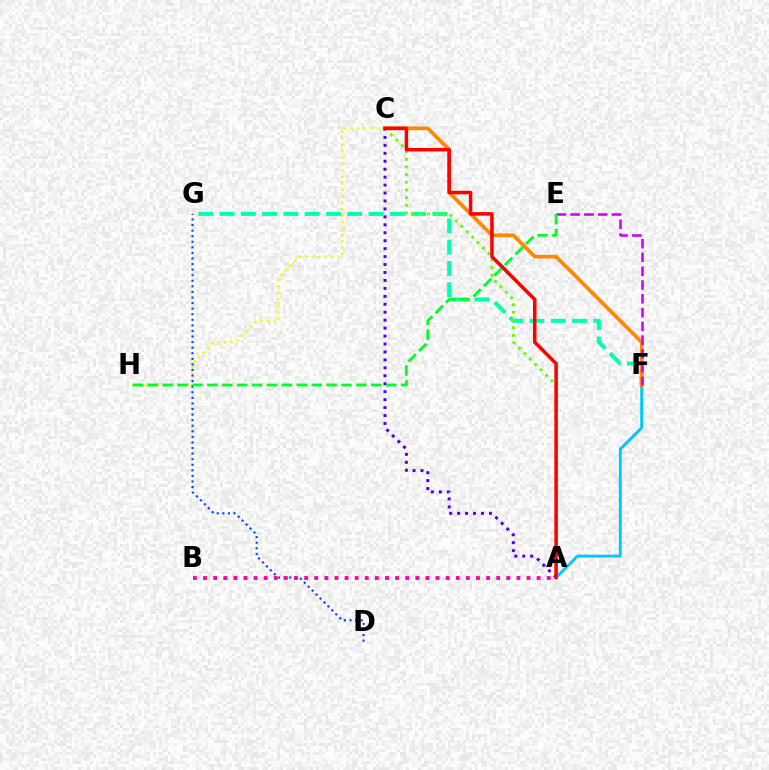{('A', 'C'): [{'color': '#4f00ff', 'line_style': 'dotted', 'thickness': 2.16}, {'color': '#66ff00', 'line_style': 'dotted', 'thickness': 2.08}, {'color': '#ff0000', 'line_style': 'solid', 'thickness': 2.53}], ('F', 'G'): [{'color': '#00ffaf', 'line_style': 'dashed', 'thickness': 2.89}], ('C', 'H'): [{'color': '#eeff00', 'line_style': 'dotted', 'thickness': 1.75}], ('A', 'F'): [{'color': '#00c7ff', 'line_style': 'solid', 'thickness': 2.09}], ('C', 'F'): [{'color': '#ff8800', 'line_style': 'solid', 'thickness': 2.67}], ('D', 'G'): [{'color': '#003fff', 'line_style': 'dotted', 'thickness': 1.51}], ('E', 'F'): [{'color': '#d600ff', 'line_style': 'dashed', 'thickness': 1.87}], ('E', 'H'): [{'color': '#00ff27', 'line_style': 'dashed', 'thickness': 2.02}], ('A', 'B'): [{'color': '#ff00a0', 'line_style': 'dotted', 'thickness': 2.75}]}